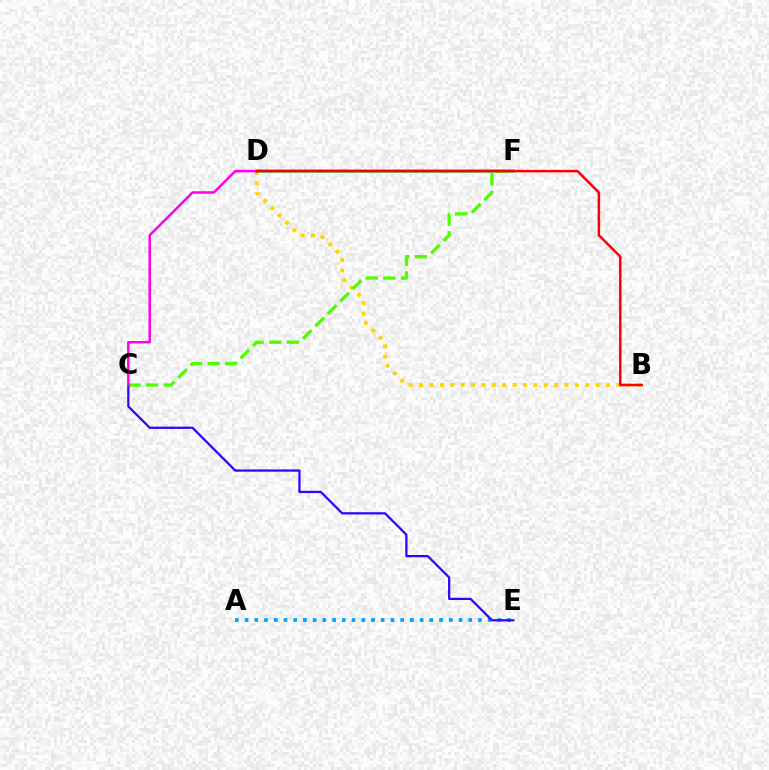{('A', 'E'): [{'color': '#009eff', 'line_style': 'dotted', 'thickness': 2.64}], ('B', 'D'): [{'color': '#ffd500', 'line_style': 'dotted', 'thickness': 2.82}, {'color': '#ff0000', 'line_style': 'solid', 'thickness': 1.8}], ('D', 'F'): [{'color': '#00ff86', 'line_style': 'solid', 'thickness': 2.53}], ('C', 'F'): [{'color': '#4fff00', 'line_style': 'dashed', 'thickness': 2.39}], ('C', 'E'): [{'color': '#3700ff', 'line_style': 'solid', 'thickness': 1.62}], ('C', 'D'): [{'color': '#ff00ed', 'line_style': 'solid', 'thickness': 1.8}]}